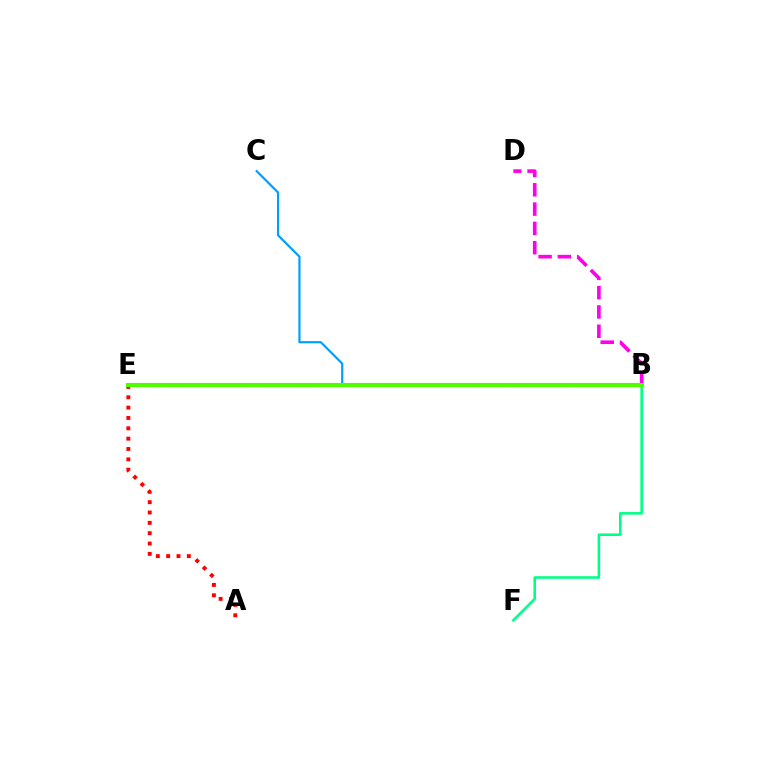{('A', 'E'): [{'color': '#ff0000', 'line_style': 'dotted', 'thickness': 2.81}], ('B', 'C'): [{'color': '#009eff', 'line_style': 'solid', 'thickness': 1.57}], ('B', 'D'): [{'color': '#ff00ed', 'line_style': 'dashed', 'thickness': 2.62}], ('B', 'E'): [{'color': '#ffd500', 'line_style': 'dotted', 'thickness': 2.39}, {'color': '#3700ff', 'line_style': 'dashed', 'thickness': 1.99}, {'color': '#4fff00', 'line_style': 'solid', 'thickness': 2.94}], ('B', 'F'): [{'color': '#00ff86', 'line_style': 'solid', 'thickness': 1.85}]}